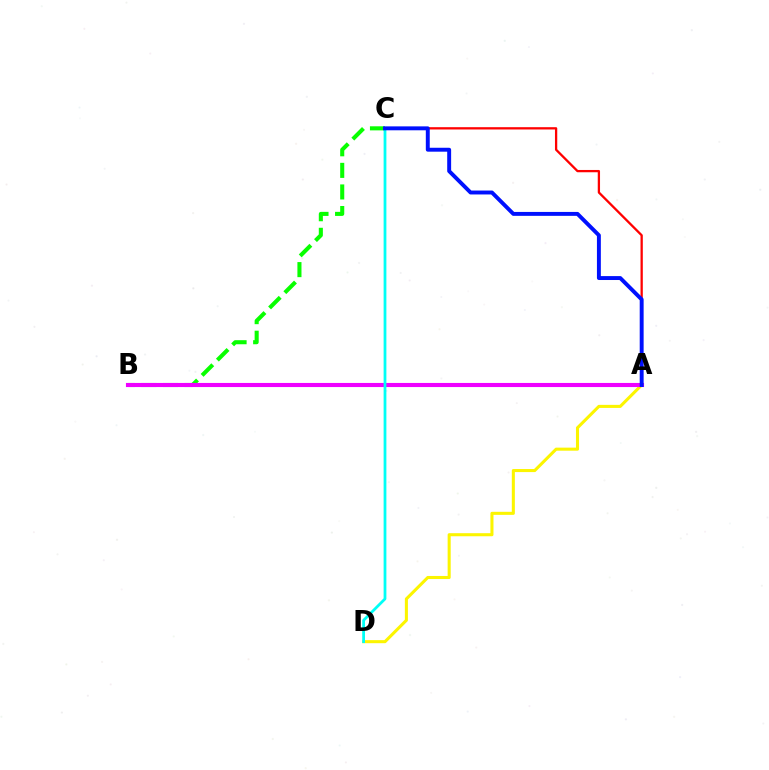{('B', 'C'): [{'color': '#08ff00', 'line_style': 'dashed', 'thickness': 2.93}], ('A', 'D'): [{'color': '#fcf500', 'line_style': 'solid', 'thickness': 2.2}], ('A', 'C'): [{'color': '#ff0000', 'line_style': 'solid', 'thickness': 1.65}, {'color': '#0010ff', 'line_style': 'solid', 'thickness': 2.82}], ('A', 'B'): [{'color': '#ee00ff', 'line_style': 'solid', 'thickness': 2.96}], ('C', 'D'): [{'color': '#00fff6', 'line_style': 'solid', 'thickness': 2.0}]}